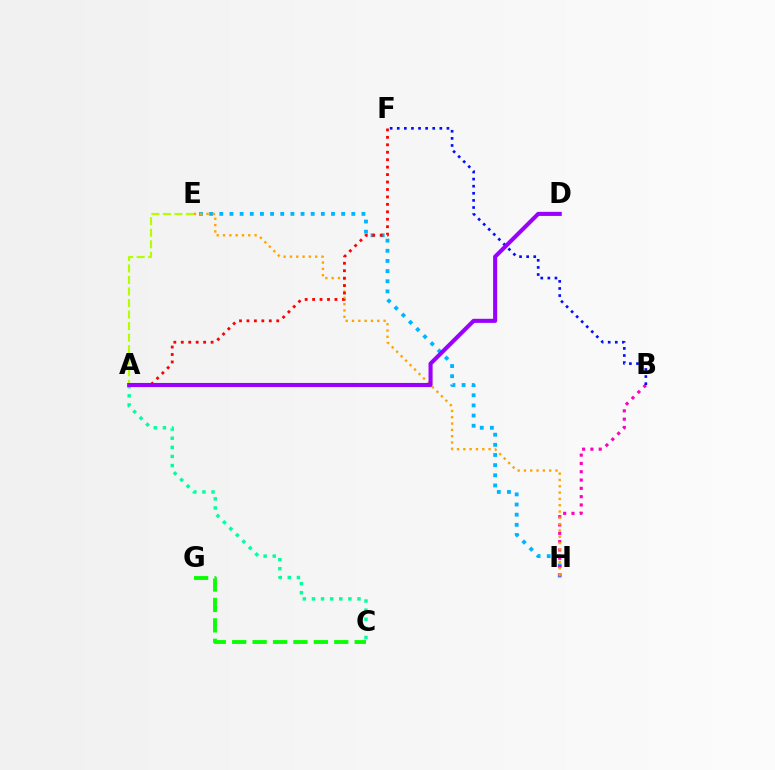{('C', 'G'): [{'color': '#08ff00', 'line_style': 'dashed', 'thickness': 2.77}], ('E', 'H'): [{'color': '#00b5ff', 'line_style': 'dotted', 'thickness': 2.76}, {'color': '#ffa500', 'line_style': 'dotted', 'thickness': 1.71}], ('B', 'H'): [{'color': '#ff00bd', 'line_style': 'dotted', 'thickness': 2.26}], ('A', 'C'): [{'color': '#00ff9d', 'line_style': 'dotted', 'thickness': 2.48}], ('A', 'E'): [{'color': '#b3ff00', 'line_style': 'dashed', 'thickness': 1.57}], ('B', 'F'): [{'color': '#0010ff', 'line_style': 'dotted', 'thickness': 1.93}], ('A', 'F'): [{'color': '#ff0000', 'line_style': 'dotted', 'thickness': 2.02}], ('A', 'D'): [{'color': '#9b00ff', 'line_style': 'solid', 'thickness': 2.94}]}